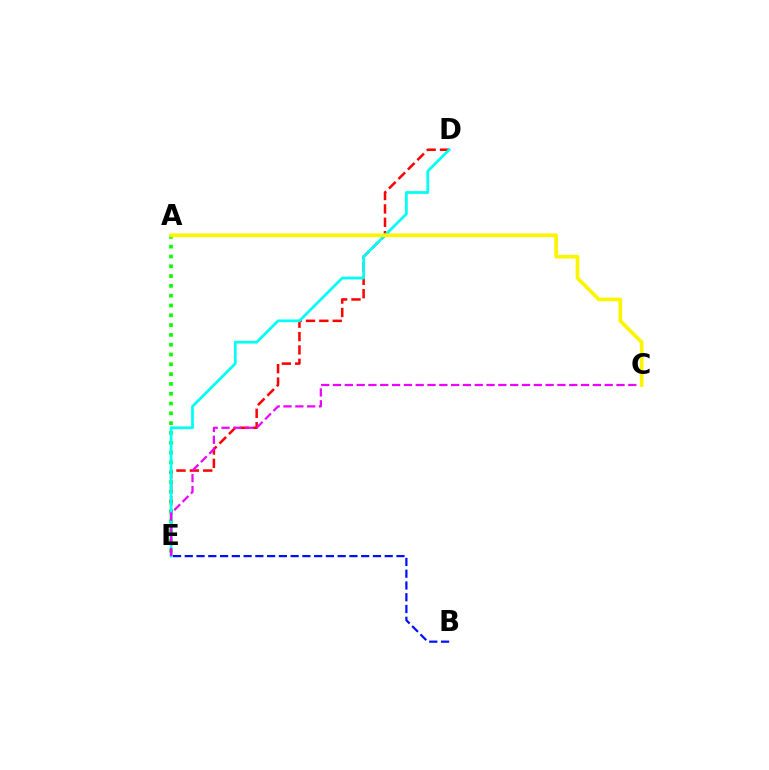{('A', 'E'): [{'color': '#08ff00', 'line_style': 'dotted', 'thickness': 2.66}], ('D', 'E'): [{'color': '#ff0000', 'line_style': 'dashed', 'thickness': 1.82}, {'color': '#00fff6', 'line_style': 'solid', 'thickness': 1.97}], ('B', 'E'): [{'color': '#0010ff', 'line_style': 'dashed', 'thickness': 1.6}], ('C', 'E'): [{'color': '#ee00ff', 'line_style': 'dashed', 'thickness': 1.6}], ('A', 'C'): [{'color': '#fcf500', 'line_style': 'solid', 'thickness': 2.66}]}